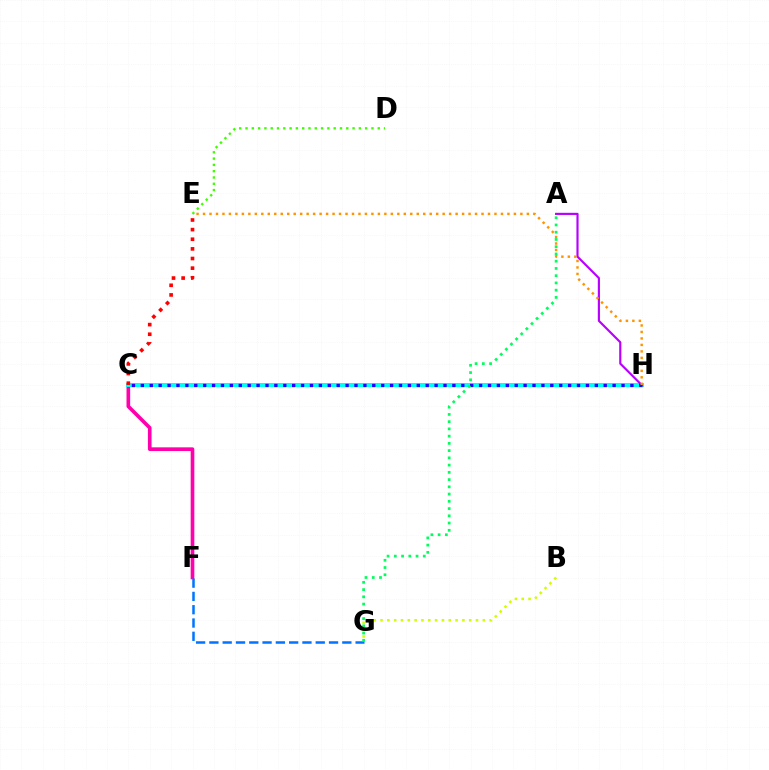{('C', 'F'): [{'color': '#ff00ac', 'line_style': 'solid', 'thickness': 2.63}], ('F', 'G'): [{'color': '#0074ff', 'line_style': 'dashed', 'thickness': 1.81}], ('C', 'H'): [{'color': '#00fff6', 'line_style': 'solid', 'thickness': 2.86}, {'color': '#2500ff', 'line_style': 'dotted', 'thickness': 2.42}], ('A', 'H'): [{'color': '#b900ff', 'line_style': 'solid', 'thickness': 1.55}], ('E', 'H'): [{'color': '#ff9400', 'line_style': 'dotted', 'thickness': 1.76}], ('D', 'E'): [{'color': '#3dff00', 'line_style': 'dotted', 'thickness': 1.71}], ('A', 'G'): [{'color': '#00ff5c', 'line_style': 'dotted', 'thickness': 1.97}], ('B', 'G'): [{'color': '#d1ff00', 'line_style': 'dotted', 'thickness': 1.85}], ('C', 'E'): [{'color': '#ff0000', 'line_style': 'dotted', 'thickness': 2.62}]}